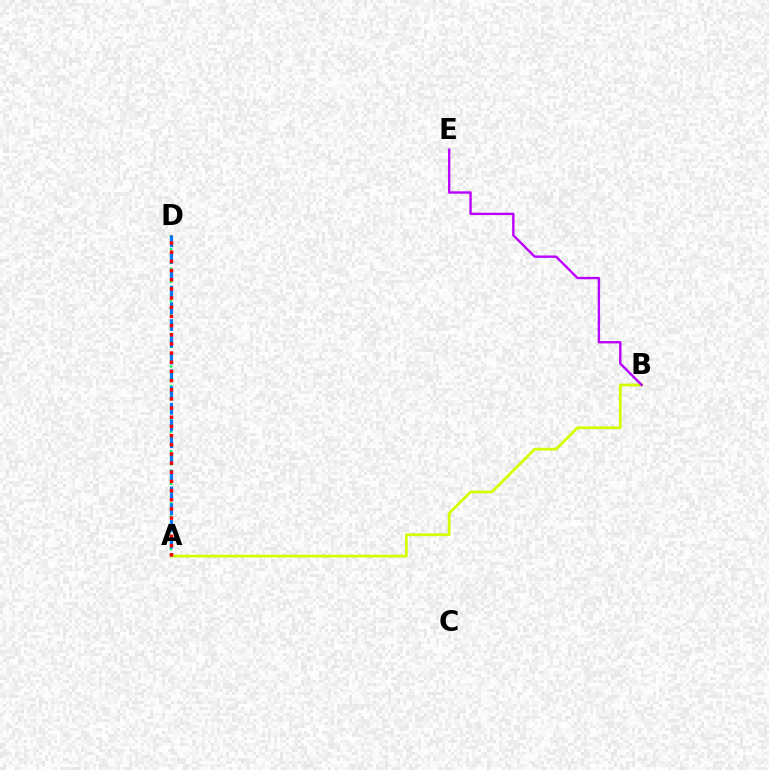{('A', 'B'): [{'color': '#d1ff00', 'line_style': 'solid', 'thickness': 1.98}], ('A', 'D'): [{'color': '#00ff5c', 'line_style': 'dotted', 'thickness': 1.77}, {'color': '#0074ff', 'line_style': 'dashed', 'thickness': 2.27}, {'color': '#ff0000', 'line_style': 'dotted', 'thickness': 2.49}], ('B', 'E'): [{'color': '#b900ff', 'line_style': 'solid', 'thickness': 1.7}]}